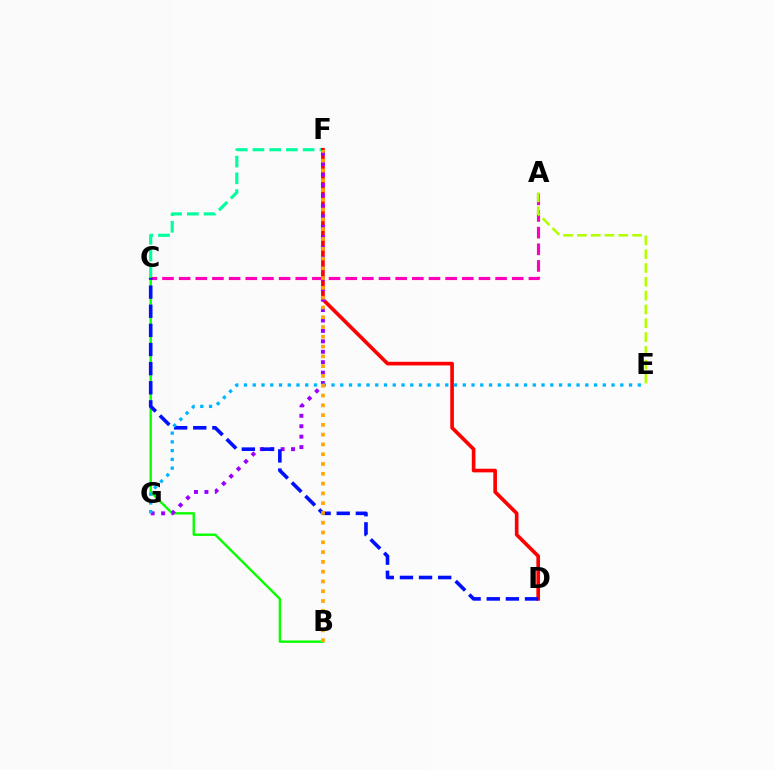{('C', 'F'): [{'color': '#00ff9d', 'line_style': 'dashed', 'thickness': 2.27}], ('B', 'C'): [{'color': '#08ff00', 'line_style': 'solid', 'thickness': 1.72}], ('A', 'C'): [{'color': '#ff00bd', 'line_style': 'dashed', 'thickness': 2.26}], ('D', 'F'): [{'color': '#ff0000', 'line_style': 'solid', 'thickness': 2.63}], ('F', 'G'): [{'color': '#9b00ff', 'line_style': 'dotted', 'thickness': 2.83}], ('C', 'D'): [{'color': '#0010ff', 'line_style': 'dashed', 'thickness': 2.6}], ('E', 'G'): [{'color': '#00b5ff', 'line_style': 'dotted', 'thickness': 2.38}], ('B', 'F'): [{'color': '#ffa500', 'line_style': 'dotted', 'thickness': 2.66}], ('A', 'E'): [{'color': '#b3ff00', 'line_style': 'dashed', 'thickness': 1.88}]}